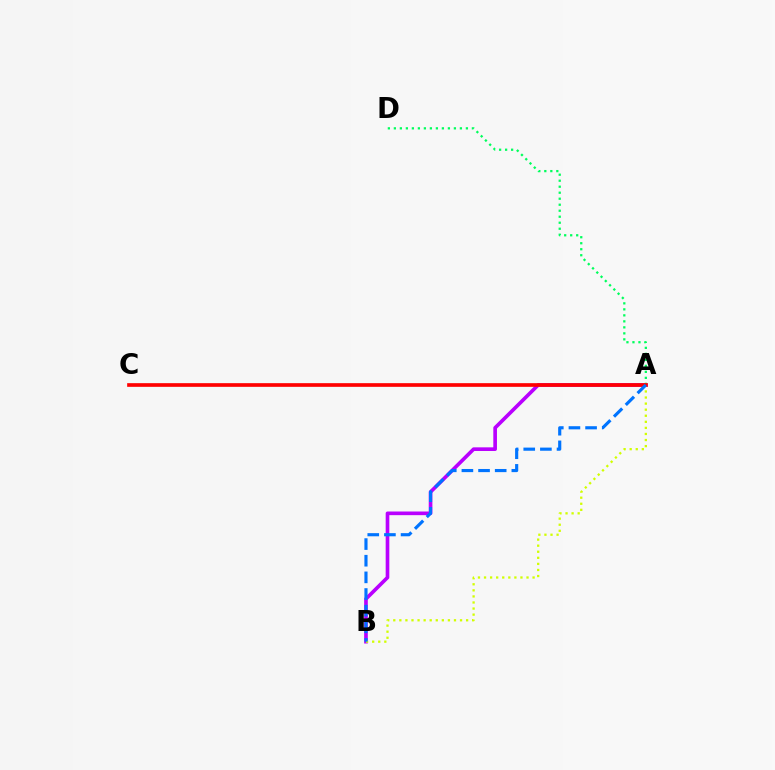{('A', 'B'): [{'color': '#b900ff', 'line_style': 'solid', 'thickness': 2.63}, {'color': '#d1ff00', 'line_style': 'dotted', 'thickness': 1.65}, {'color': '#0074ff', 'line_style': 'dashed', 'thickness': 2.26}], ('A', 'D'): [{'color': '#00ff5c', 'line_style': 'dotted', 'thickness': 1.63}], ('A', 'C'): [{'color': '#ff0000', 'line_style': 'solid', 'thickness': 2.64}]}